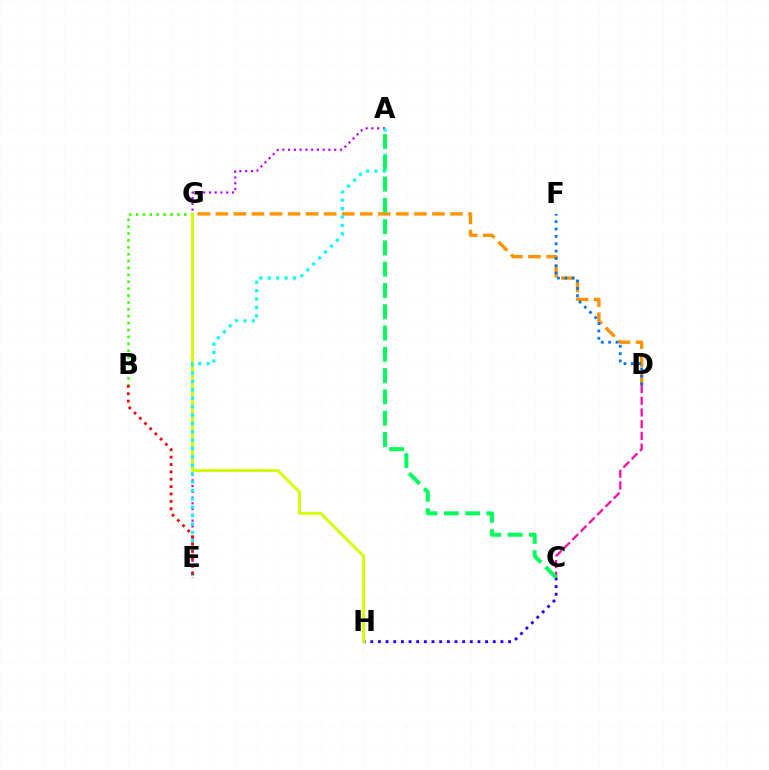{('D', 'G'): [{'color': '#ff9400', 'line_style': 'dashed', 'thickness': 2.45}], ('C', 'D'): [{'color': '#ff00ac', 'line_style': 'dashed', 'thickness': 1.59}], ('C', 'H'): [{'color': '#2500ff', 'line_style': 'dotted', 'thickness': 2.08}], ('A', 'E'): [{'color': '#b900ff', 'line_style': 'dotted', 'thickness': 1.56}, {'color': '#00fff6', 'line_style': 'dotted', 'thickness': 2.28}], ('B', 'G'): [{'color': '#3dff00', 'line_style': 'dotted', 'thickness': 1.87}], ('D', 'F'): [{'color': '#0074ff', 'line_style': 'dotted', 'thickness': 2.0}], ('G', 'H'): [{'color': '#d1ff00', 'line_style': 'solid', 'thickness': 2.08}], ('A', 'C'): [{'color': '#00ff5c', 'line_style': 'dashed', 'thickness': 2.89}], ('B', 'E'): [{'color': '#ff0000', 'line_style': 'dotted', 'thickness': 2.0}]}